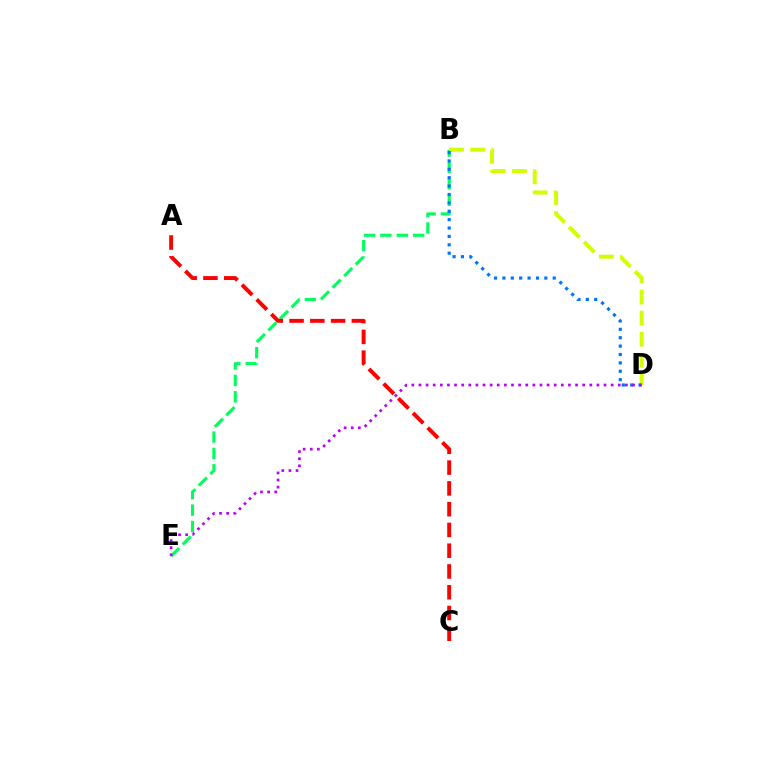{('B', 'E'): [{'color': '#00ff5c', 'line_style': 'dashed', 'thickness': 2.23}], ('B', 'D'): [{'color': '#d1ff00', 'line_style': 'dashed', 'thickness': 2.86}, {'color': '#0074ff', 'line_style': 'dotted', 'thickness': 2.28}], ('A', 'C'): [{'color': '#ff0000', 'line_style': 'dashed', 'thickness': 2.82}], ('D', 'E'): [{'color': '#b900ff', 'line_style': 'dotted', 'thickness': 1.93}]}